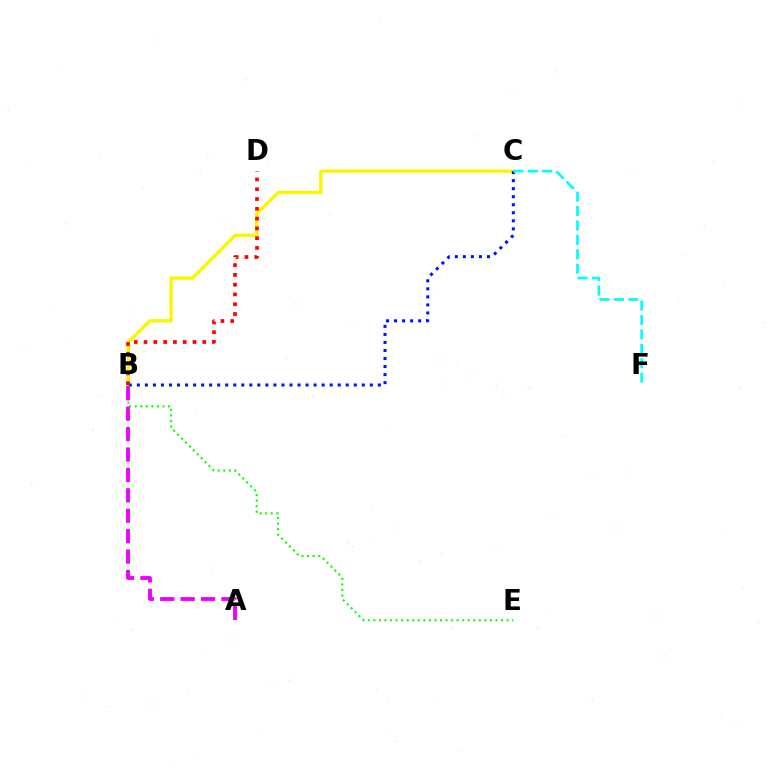{('B', 'C'): [{'color': '#fcf500', 'line_style': 'solid', 'thickness': 2.42}, {'color': '#0010ff', 'line_style': 'dotted', 'thickness': 2.18}], ('B', 'E'): [{'color': '#08ff00', 'line_style': 'dotted', 'thickness': 1.51}], ('B', 'D'): [{'color': '#ff0000', 'line_style': 'dotted', 'thickness': 2.66}], ('A', 'B'): [{'color': '#ee00ff', 'line_style': 'dashed', 'thickness': 2.77}], ('C', 'F'): [{'color': '#00fff6', 'line_style': 'dashed', 'thickness': 1.96}]}